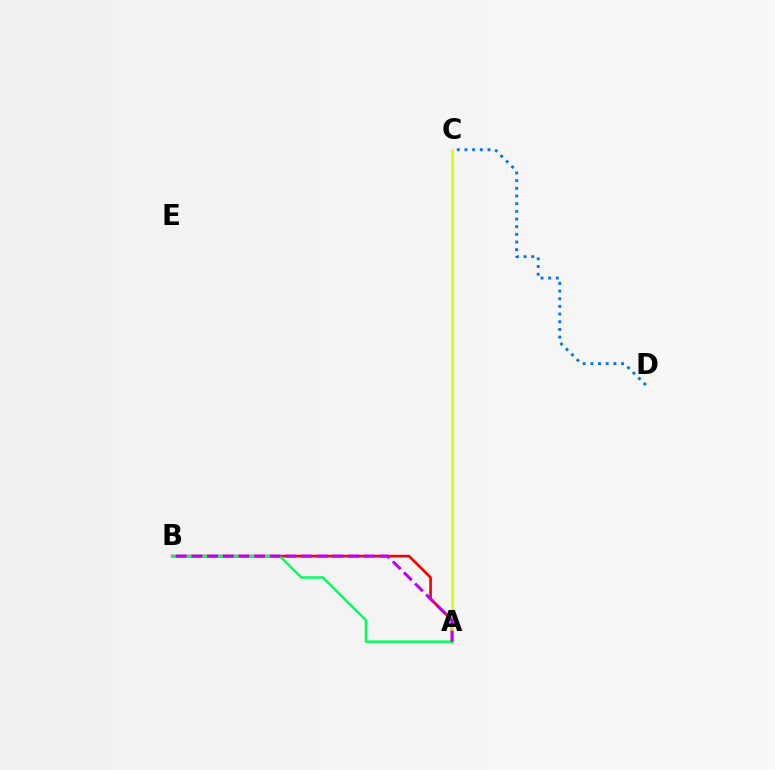{('A', 'B'): [{'color': '#ff0000', 'line_style': 'solid', 'thickness': 1.93}, {'color': '#00ff5c', 'line_style': 'solid', 'thickness': 1.77}, {'color': '#b900ff', 'line_style': 'dashed', 'thickness': 2.13}], ('C', 'D'): [{'color': '#0074ff', 'line_style': 'dotted', 'thickness': 2.08}], ('A', 'C'): [{'color': '#d1ff00', 'line_style': 'solid', 'thickness': 1.84}]}